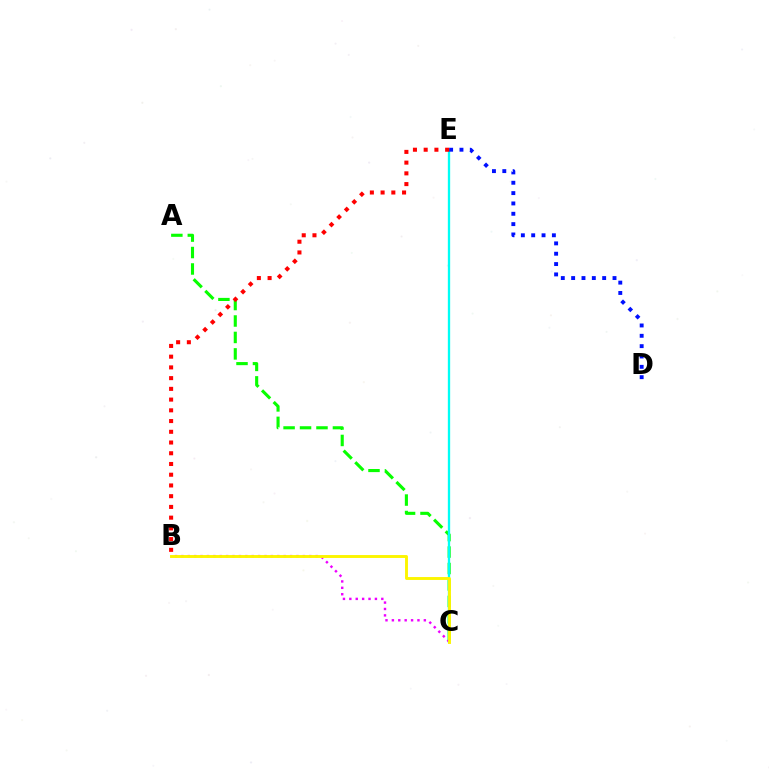{('A', 'C'): [{'color': '#08ff00', 'line_style': 'dashed', 'thickness': 2.23}], ('C', 'E'): [{'color': '#00fff6', 'line_style': 'solid', 'thickness': 1.67}], ('D', 'E'): [{'color': '#0010ff', 'line_style': 'dotted', 'thickness': 2.81}], ('B', 'E'): [{'color': '#ff0000', 'line_style': 'dotted', 'thickness': 2.92}], ('B', 'C'): [{'color': '#ee00ff', 'line_style': 'dotted', 'thickness': 1.74}, {'color': '#fcf500', 'line_style': 'solid', 'thickness': 2.09}]}